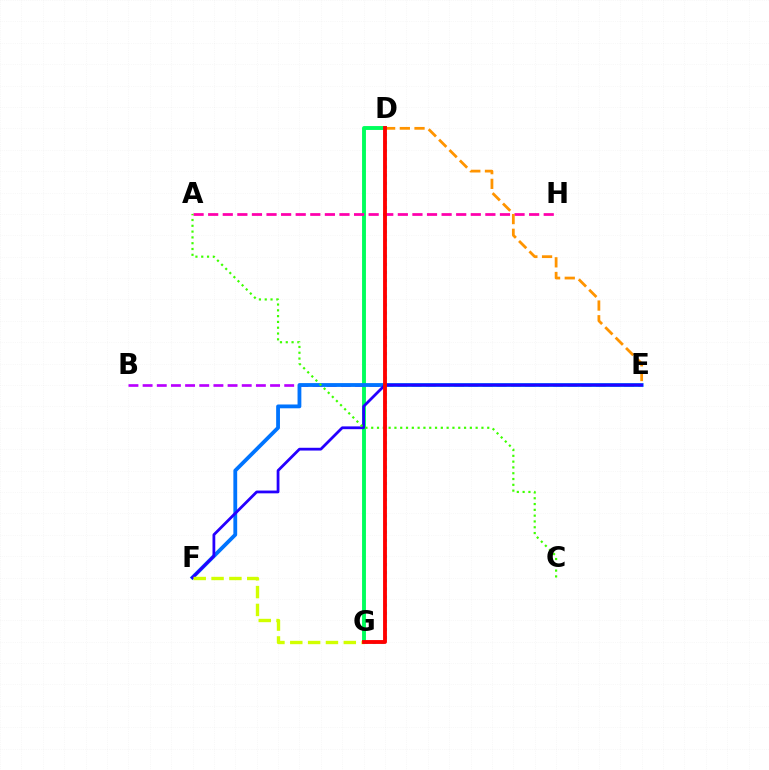{('D', 'G'): [{'color': '#00ff5c', 'line_style': 'solid', 'thickness': 2.8}, {'color': '#00fff6', 'line_style': 'dotted', 'thickness': 2.2}, {'color': '#ff0000', 'line_style': 'solid', 'thickness': 2.78}], ('B', 'E'): [{'color': '#b900ff', 'line_style': 'dashed', 'thickness': 1.92}], ('E', 'F'): [{'color': '#0074ff', 'line_style': 'solid', 'thickness': 2.74}, {'color': '#2500ff', 'line_style': 'solid', 'thickness': 2.0}], ('A', 'H'): [{'color': '#ff00ac', 'line_style': 'dashed', 'thickness': 1.98}], ('D', 'E'): [{'color': '#ff9400', 'line_style': 'dashed', 'thickness': 2.0}], ('F', 'G'): [{'color': '#d1ff00', 'line_style': 'dashed', 'thickness': 2.42}], ('A', 'C'): [{'color': '#3dff00', 'line_style': 'dotted', 'thickness': 1.58}]}